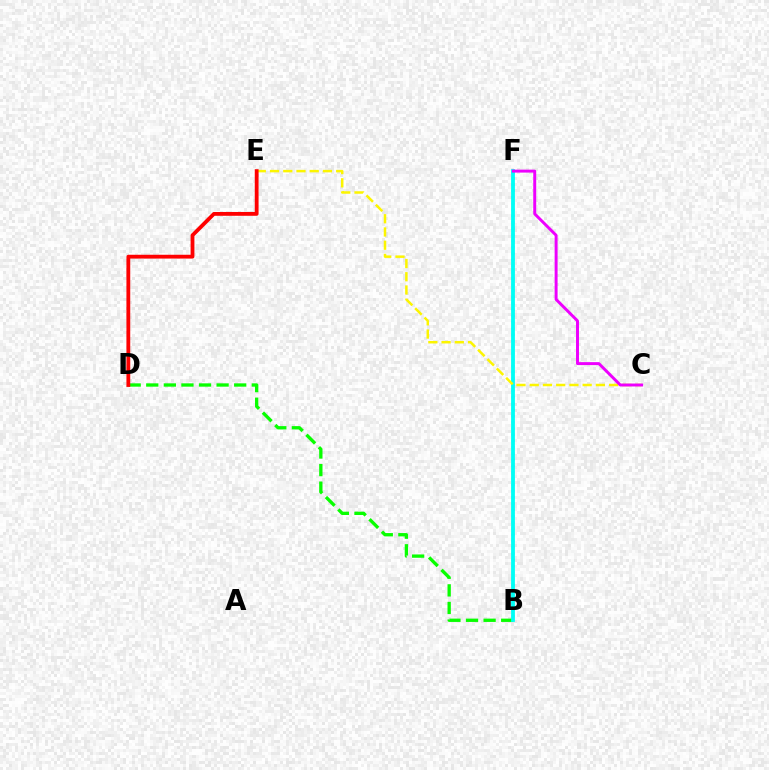{('B', 'D'): [{'color': '#08ff00', 'line_style': 'dashed', 'thickness': 2.39}], ('B', 'F'): [{'color': '#0010ff', 'line_style': 'dotted', 'thickness': 1.7}, {'color': '#00fff6', 'line_style': 'solid', 'thickness': 2.73}], ('C', 'E'): [{'color': '#fcf500', 'line_style': 'dashed', 'thickness': 1.8}], ('C', 'F'): [{'color': '#ee00ff', 'line_style': 'solid', 'thickness': 2.12}], ('D', 'E'): [{'color': '#ff0000', 'line_style': 'solid', 'thickness': 2.74}]}